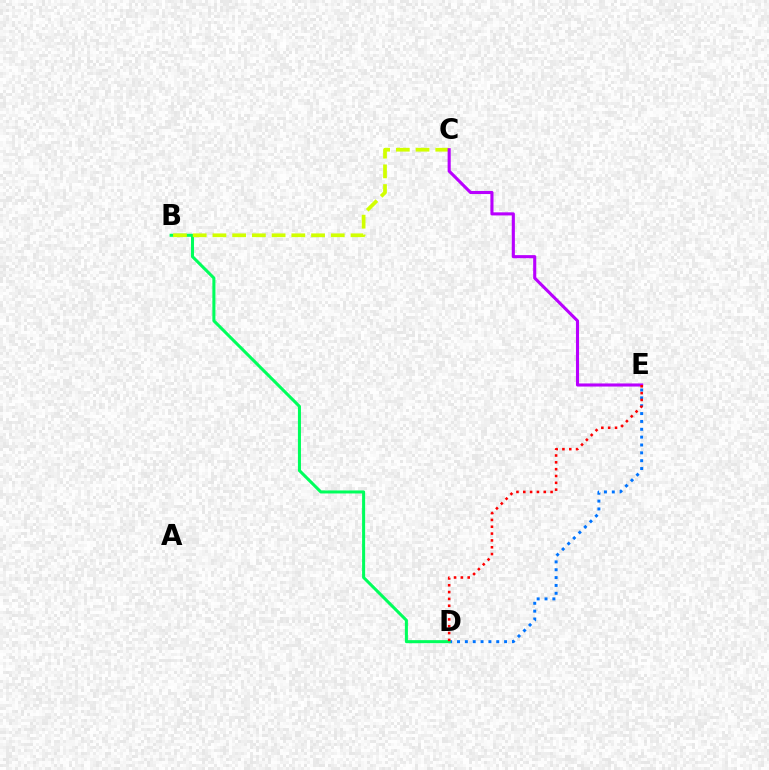{('D', 'E'): [{'color': '#0074ff', 'line_style': 'dotted', 'thickness': 2.13}, {'color': '#ff0000', 'line_style': 'dotted', 'thickness': 1.85}], ('B', 'D'): [{'color': '#00ff5c', 'line_style': 'solid', 'thickness': 2.19}], ('B', 'C'): [{'color': '#d1ff00', 'line_style': 'dashed', 'thickness': 2.68}], ('C', 'E'): [{'color': '#b900ff', 'line_style': 'solid', 'thickness': 2.23}]}